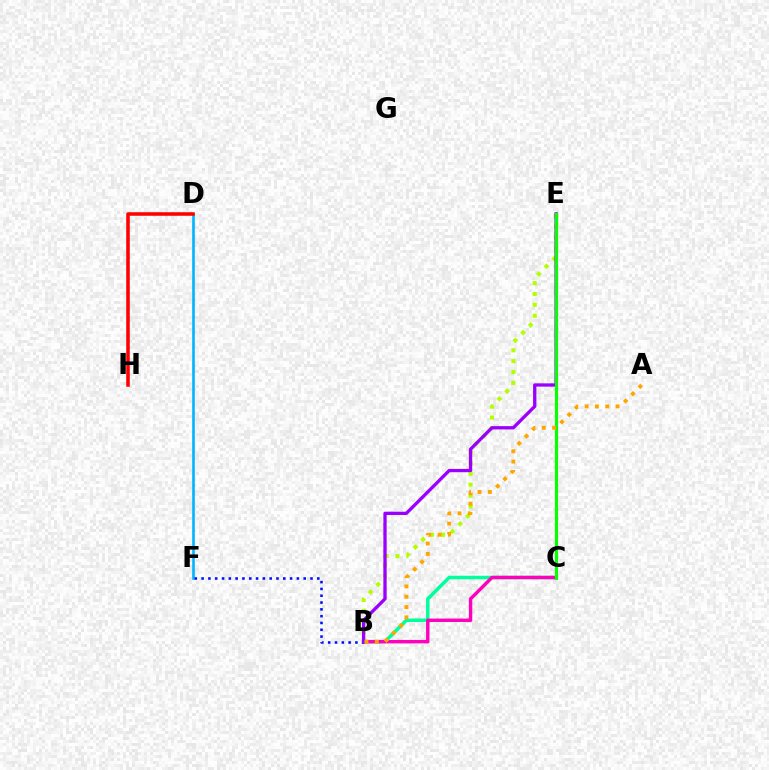{('D', 'F'): [{'color': '#00b5ff', 'line_style': 'solid', 'thickness': 1.88}], ('B', 'C'): [{'color': '#00ff9d', 'line_style': 'solid', 'thickness': 2.53}, {'color': '#ff00bd', 'line_style': 'solid', 'thickness': 2.47}], ('B', 'F'): [{'color': '#0010ff', 'line_style': 'dotted', 'thickness': 1.85}], ('B', 'E'): [{'color': '#b3ff00', 'line_style': 'dotted', 'thickness': 2.95}, {'color': '#9b00ff', 'line_style': 'solid', 'thickness': 2.38}], ('D', 'H'): [{'color': '#ff0000', 'line_style': 'solid', 'thickness': 2.55}], ('C', 'E'): [{'color': '#08ff00', 'line_style': 'solid', 'thickness': 2.27}], ('A', 'B'): [{'color': '#ffa500', 'line_style': 'dotted', 'thickness': 2.81}]}